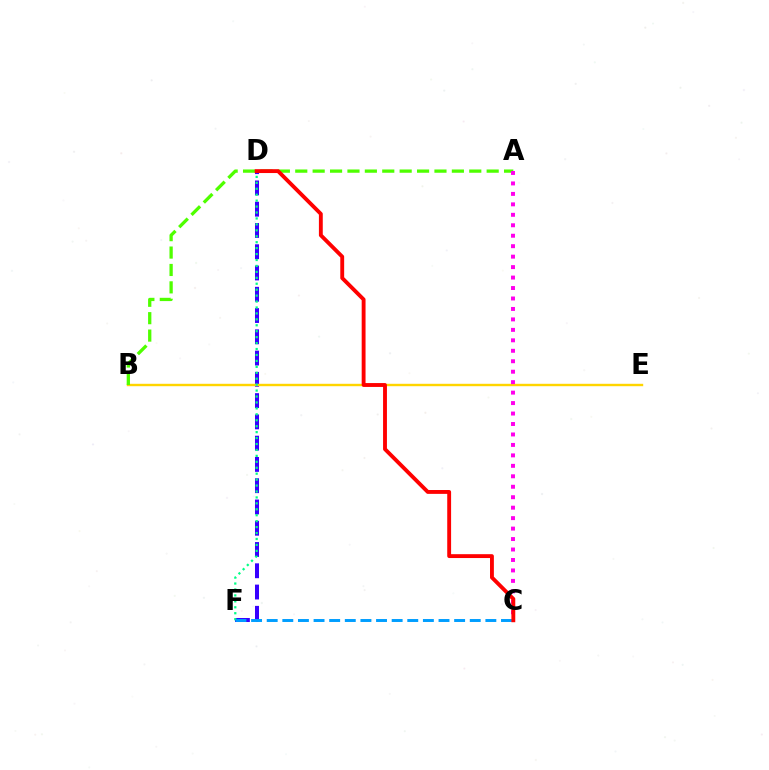{('D', 'F'): [{'color': '#3700ff', 'line_style': 'dashed', 'thickness': 2.89}, {'color': '#00ff86', 'line_style': 'dotted', 'thickness': 1.61}], ('B', 'E'): [{'color': '#ffd500', 'line_style': 'solid', 'thickness': 1.73}], ('A', 'B'): [{'color': '#4fff00', 'line_style': 'dashed', 'thickness': 2.36}], ('C', 'F'): [{'color': '#009eff', 'line_style': 'dashed', 'thickness': 2.12}], ('A', 'C'): [{'color': '#ff00ed', 'line_style': 'dotted', 'thickness': 2.84}], ('C', 'D'): [{'color': '#ff0000', 'line_style': 'solid', 'thickness': 2.78}]}